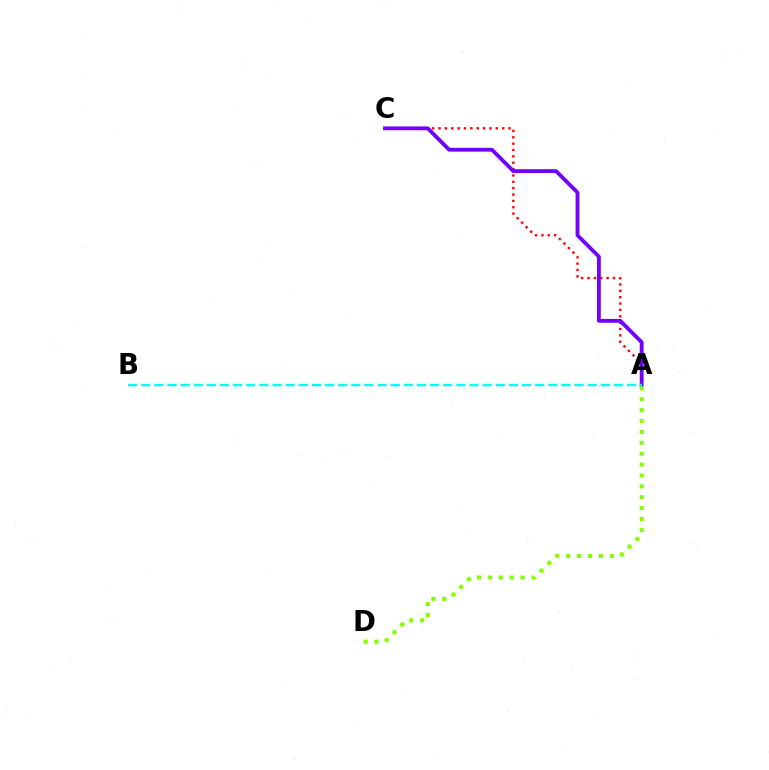{('A', 'C'): [{'color': '#ff0000', 'line_style': 'dotted', 'thickness': 1.73}, {'color': '#7200ff', 'line_style': 'solid', 'thickness': 2.75}], ('A', 'D'): [{'color': '#84ff00', 'line_style': 'dotted', 'thickness': 2.96}], ('A', 'B'): [{'color': '#00fff6', 'line_style': 'dashed', 'thickness': 1.78}]}